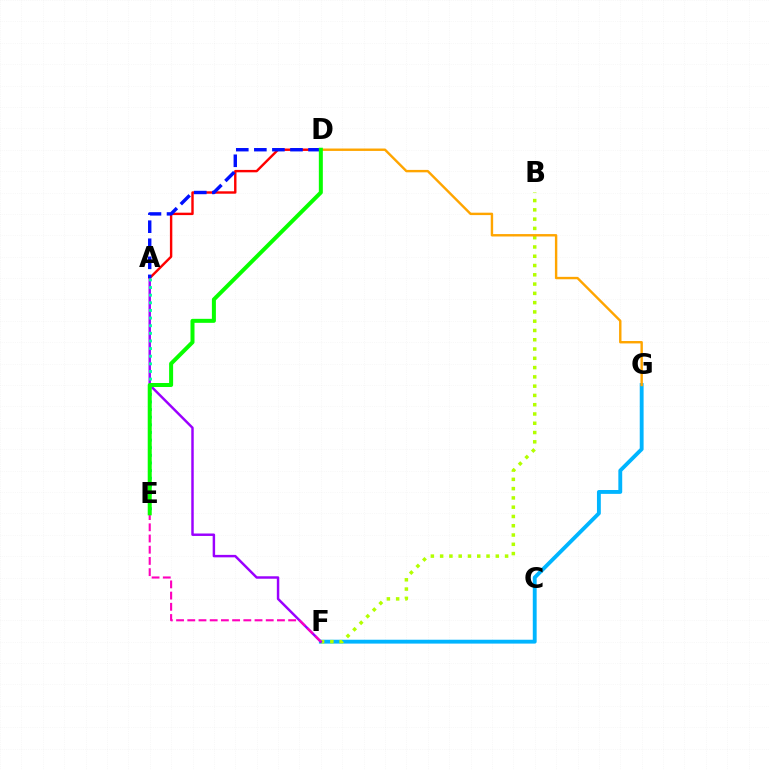{('A', 'D'): [{'color': '#ff0000', 'line_style': 'solid', 'thickness': 1.74}, {'color': '#0010ff', 'line_style': 'dashed', 'thickness': 2.45}], ('F', 'G'): [{'color': '#00b5ff', 'line_style': 'solid', 'thickness': 2.78}], ('B', 'F'): [{'color': '#b3ff00', 'line_style': 'dotted', 'thickness': 2.52}], ('D', 'G'): [{'color': '#ffa500', 'line_style': 'solid', 'thickness': 1.74}], ('A', 'F'): [{'color': '#9b00ff', 'line_style': 'solid', 'thickness': 1.77}], ('A', 'E'): [{'color': '#00ff9d', 'line_style': 'dotted', 'thickness': 2.07}], ('E', 'F'): [{'color': '#ff00bd', 'line_style': 'dashed', 'thickness': 1.52}], ('D', 'E'): [{'color': '#08ff00', 'line_style': 'solid', 'thickness': 2.88}]}